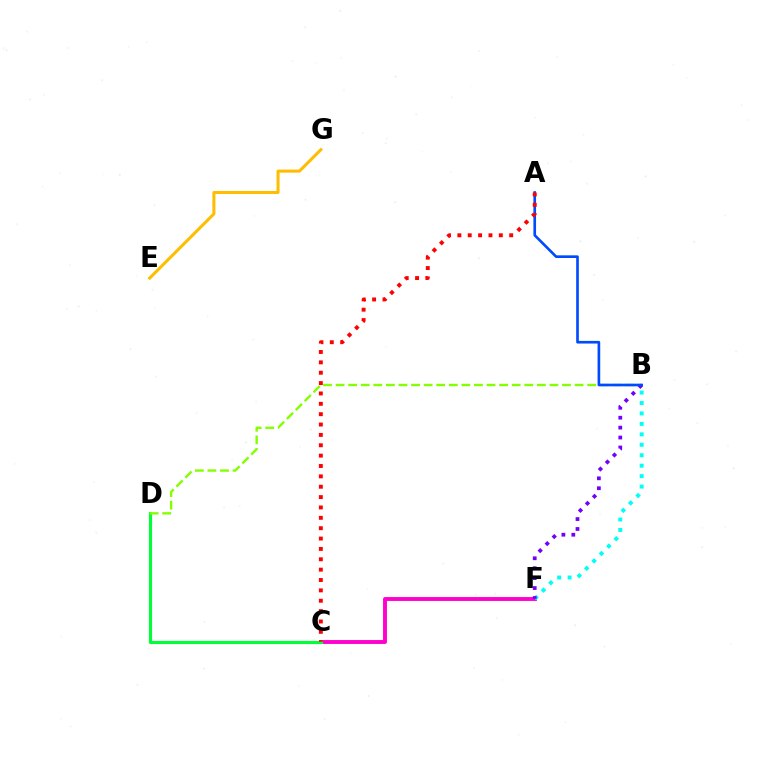{('C', 'F'): [{'color': '#ff00cf', 'line_style': 'solid', 'thickness': 2.81}], ('B', 'F'): [{'color': '#00fff6', 'line_style': 'dotted', 'thickness': 2.84}, {'color': '#7200ff', 'line_style': 'dotted', 'thickness': 2.7}], ('C', 'D'): [{'color': '#00ff39', 'line_style': 'solid', 'thickness': 2.25}], ('B', 'D'): [{'color': '#84ff00', 'line_style': 'dashed', 'thickness': 1.71}], ('E', 'G'): [{'color': '#ffbd00', 'line_style': 'solid', 'thickness': 2.18}], ('A', 'B'): [{'color': '#004bff', 'line_style': 'solid', 'thickness': 1.92}], ('A', 'C'): [{'color': '#ff0000', 'line_style': 'dotted', 'thickness': 2.82}]}